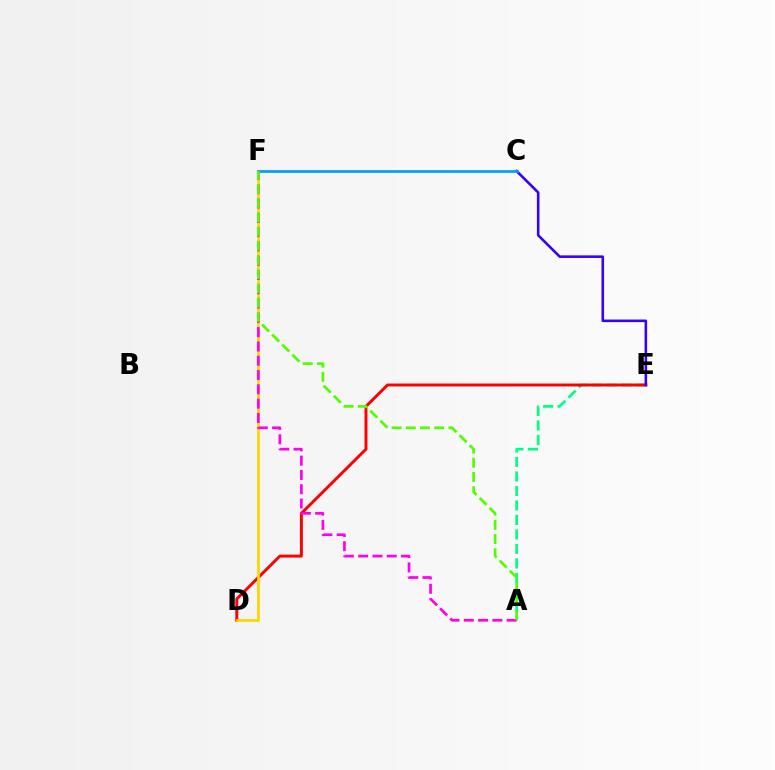{('A', 'E'): [{'color': '#00ff86', 'line_style': 'dashed', 'thickness': 1.97}], ('D', 'E'): [{'color': '#ff0000', 'line_style': 'solid', 'thickness': 2.11}], ('D', 'F'): [{'color': '#ffd500', 'line_style': 'solid', 'thickness': 1.98}], ('C', 'E'): [{'color': '#3700ff', 'line_style': 'solid', 'thickness': 1.87}], ('A', 'F'): [{'color': '#ff00ed', 'line_style': 'dashed', 'thickness': 1.94}, {'color': '#4fff00', 'line_style': 'dashed', 'thickness': 1.93}], ('C', 'F'): [{'color': '#009eff', 'line_style': 'solid', 'thickness': 1.95}]}